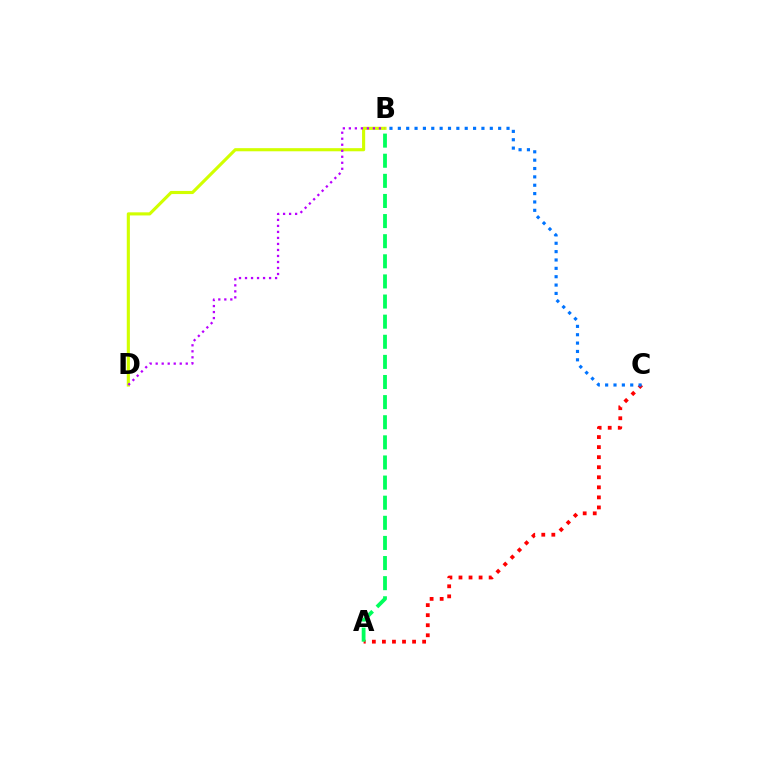{('A', 'C'): [{'color': '#ff0000', 'line_style': 'dotted', 'thickness': 2.73}], ('A', 'B'): [{'color': '#00ff5c', 'line_style': 'dashed', 'thickness': 2.73}], ('B', 'D'): [{'color': '#d1ff00', 'line_style': 'solid', 'thickness': 2.25}, {'color': '#b900ff', 'line_style': 'dotted', 'thickness': 1.63}], ('B', 'C'): [{'color': '#0074ff', 'line_style': 'dotted', 'thickness': 2.27}]}